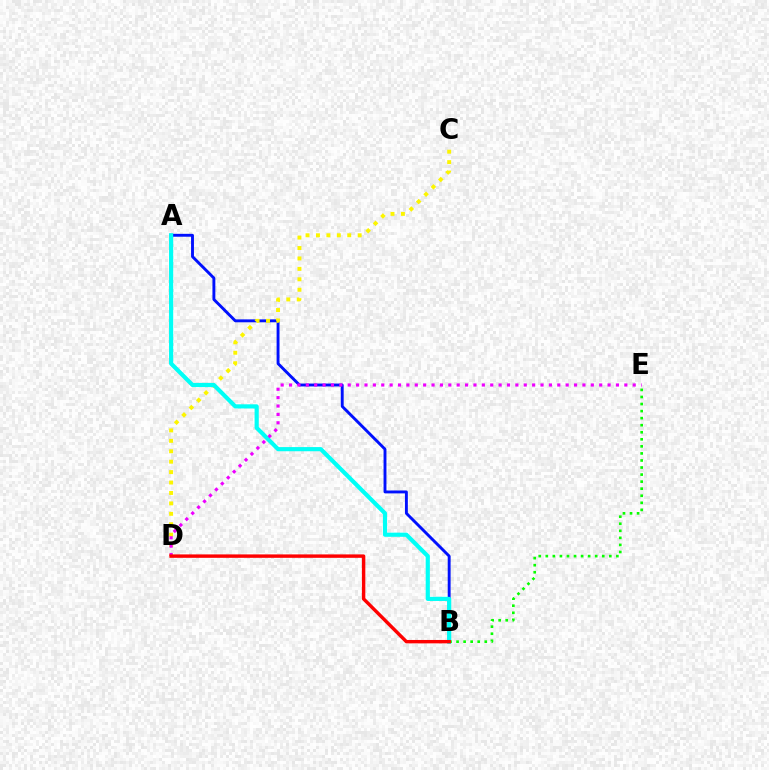{('A', 'B'): [{'color': '#0010ff', 'line_style': 'solid', 'thickness': 2.08}, {'color': '#00fff6', 'line_style': 'solid', 'thickness': 2.99}], ('C', 'D'): [{'color': '#fcf500', 'line_style': 'dotted', 'thickness': 2.83}], ('B', 'E'): [{'color': '#08ff00', 'line_style': 'dotted', 'thickness': 1.92}], ('D', 'E'): [{'color': '#ee00ff', 'line_style': 'dotted', 'thickness': 2.28}], ('B', 'D'): [{'color': '#ff0000', 'line_style': 'solid', 'thickness': 2.46}]}